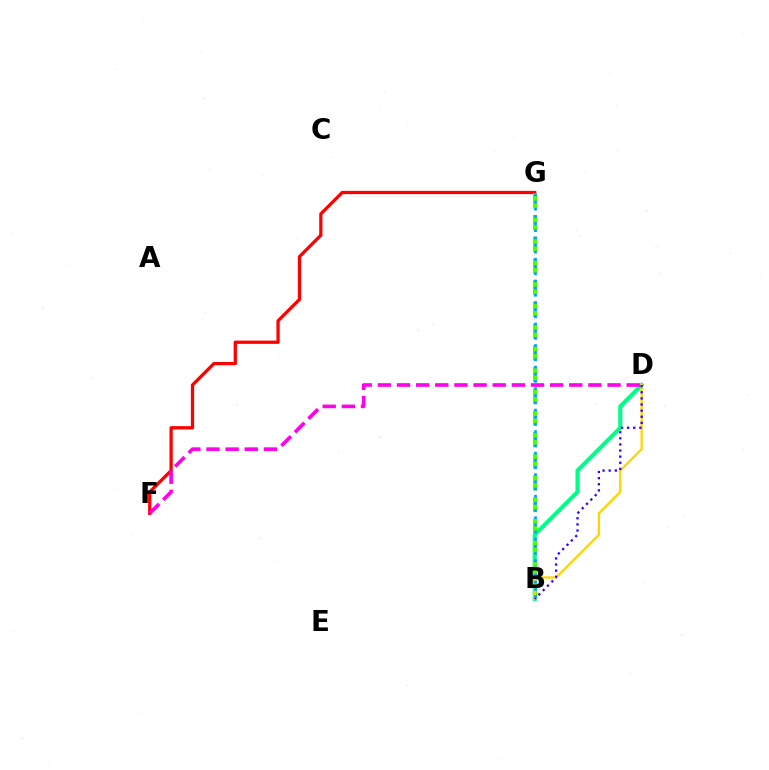{('F', 'G'): [{'color': '#ff0000', 'line_style': 'solid', 'thickness': 2.34}], ('B', 'D'): [{'color': '#00ff86', 'line_style': 'solid', 'thickness': 2.95}, {'color': '#ffd500', 'line_style': 'solid', 'thickness': 1.66}, {'color': '#3700ff', 'line_style': 'dotted', 'thickness': 1.66}], ('B', 'G'): [{'color': '#4fff00', 'line_style': 'dashed', 'thickness': 2.95}, {'color': '#009eff', 'line_style': 'dotted', 'thickness': 1.95}], ('D', 'F'): [{'color': '#ff00ed', 'line_style': 'dashed', 'thickness': 2.6}]}